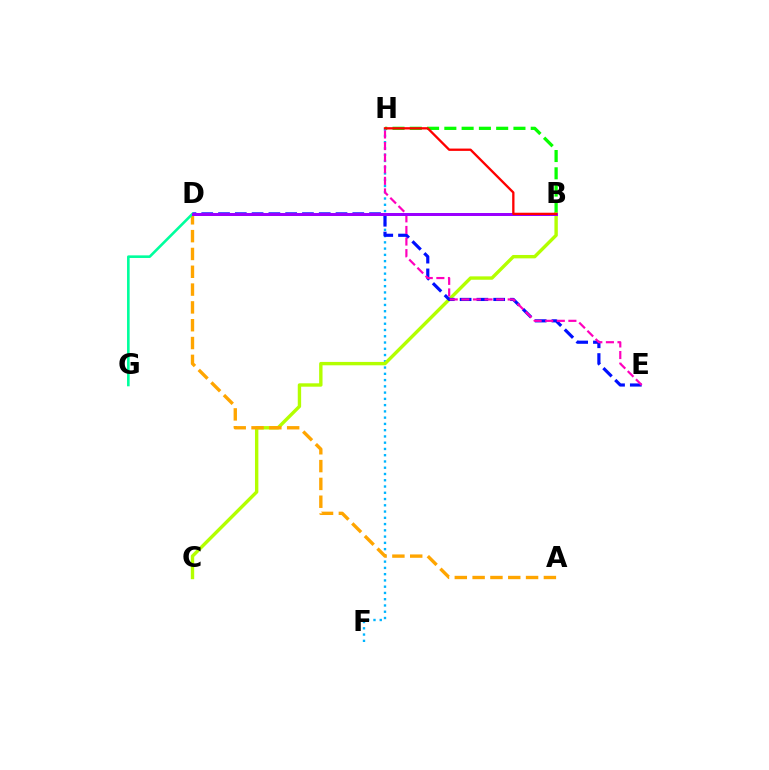{('B', 'H'): [{'color': '#08ff00', 'line_style': 'dashed', 'thickness': 2.35}, {'color': '#ff0000', 'line_style': 'solid', 'thickness': 1.67}], ('F', 'H'): [{'color': '#00b5ff', 'line_style': 'dotted', 'thickness': 1.7}], ('B', 'C'): [{'color': '#b3ff00', 'line_style': 'solid', 'thickness': 2.44}], ('D', 'E'): [{'color': '#0010ff', 'line_style': 'dashed', 'thickness': 2.28}], ('A', 'D'): [{'color': '#ffa500', 'line_style': 'dashed', 'thickness': 2.42}], ('E', 'H'): [{'color': '#ff00bd', 'line_style': 'dashed', 'thickness': 1.57}], ('D', 'G'): [{'color': '#00ff9d', 'line_style': 'solid', 'thickness': 1.88}], ('B', 'D'): [{'color': '#9b00ff', 'line_style': 'solid', 'thickness': 2.15}]}